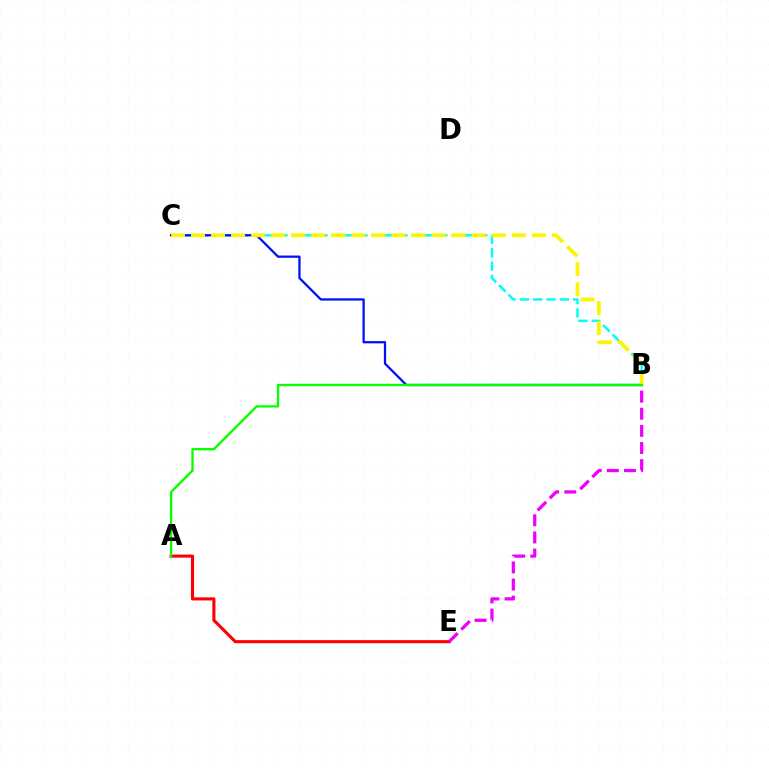{('B', 'C'): [{'color': '#00fff6', 'line_style': 'dashed', 'thickness': 1.81}, {'color': '#0010ff', 'line_style': 'solid', 'thickness': 1.64}, {'color': '#fcf500', 'line_style': 'dashed', 'thickness': 2.72}], ('A', 'E'): [{'color': '#ff0000', 'line_style': 'solid', 'thickness': 2.22}], ('B', 'E'): [{'color': '#ee00ff', 'line_style': 'dashed', 'thickness': 2.33}], ('A', 'B'): [{'color': '#08ff00', 'line_style': 'solid', 'thickness': 1.68}]}